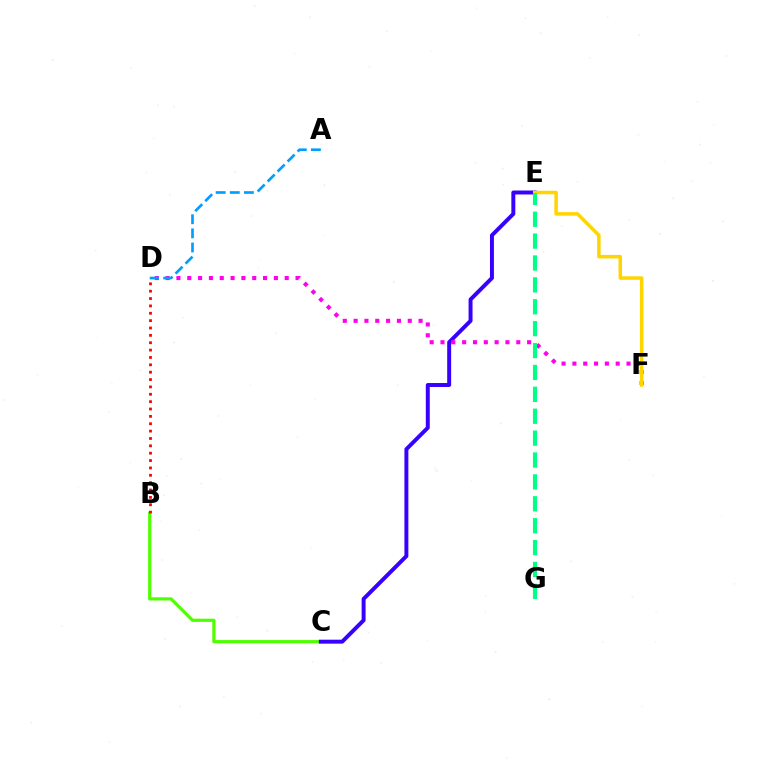{('B', 'C'): [{'color': '#4fff00', 'line_style': 'solid', 'thickness': 2.3}], ('C', 'E'): [{'color': '#3700ff', 'line_style': 'solid', 'thickness': 2.85}], ('B', 'D'): [{'color': '#ff0000', 'line_style': 'dotted', 'thickness': 2.0}], ('D', 'F'): [{'color': '#ff00ed', 'line_style': 'dotted', 'thickness': 2.94}], ('E', 'F'): [{'color': '#ffd500', 'line_style': 'solid', 'thickness': 2.53}], ('E', 'G'): [{'color': '#00ff86', 'line_style': 'dashed', 'thickness': 2.97}], ('A', 'D'): [{'color': '#009eff', 'line_style': 'dashed', 'thickness': 1.92}]}